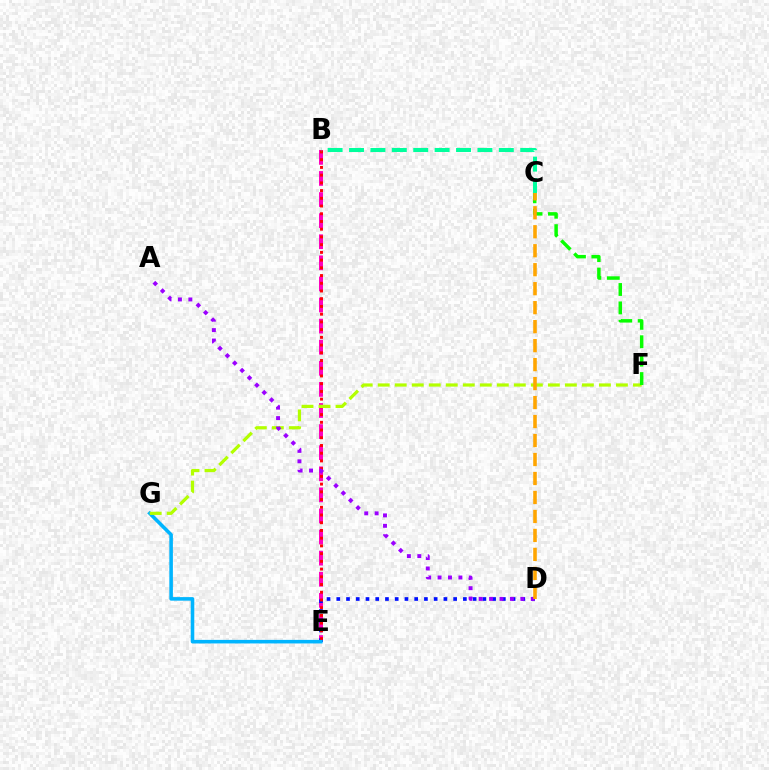{('B', 'E'): [{'color': '#ff00bd', 'line_style': 'dashed', 'thickness': 2.87}, {'color': '#ff0000', 'line_style': 'dotted', 'thickness': 2.1}], ('D', 'E'): [{'color': '#0010ff', 'line_style': 'dotted', 'thickness': 2.65}], ('E', 'G'): [{'color': '#00b5ff', 'line_style': 'solid', 'thickness': 2.57}], ('F', 'G'): [{'color': '#b3ff00', 'line_style': 'dashed', 'thickness': 2.31}], ('C', 'F'): [{'color': '#08ff00', 'line_style': 'dashed', 'thickness': 2.5}], ('B', 'C'): [{'color': '#00ff9d', 'line_style': 'dashed', 'thickness': 2.91}], ('A', 'D'): [{'color': '#9b00ff', 'line_style': 'dotted', 'thickness': 2.83}], ('C', 'D'): [{'color': '#ffa500', 'line_style': 'dashed', 'thickness': 2.58}]}